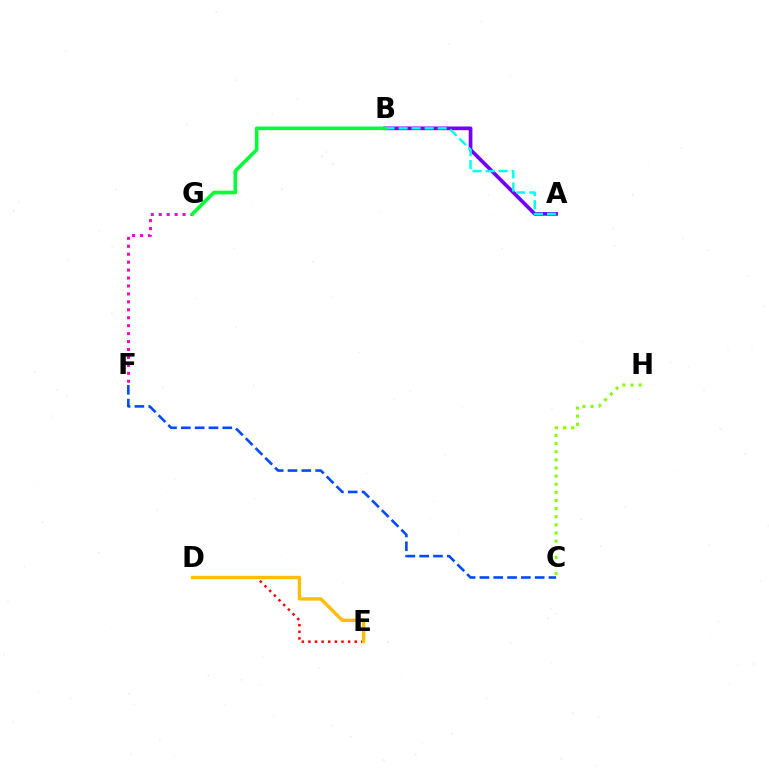{('C', 'F'): [{'color': '#004bff', 'line_style': 'dashed', 'thickness': 1.88}], ('D', 'E'): [{'color': '#ff0000', 'line_style': 'dotted', 'thickness': 1.8}, {'color': '#ffbd00', 'line_style': 'solid', 'thickness': 2.42}], ('C', 'H'): [{'color': '#84ff00', 'line_style': 'dotted', 'thickness': 2.21}], ('A', 'B'): [{'color': '#7200ff', 'line_style': 'solid', 'thickness': 2.65}, {'color': '#00fff6', 'line_style': 'dashed', 'thickness': 1.77}], ('F', 'G'): [{'color': '#ff00cf', 'line_style': 'dotted', 'thickness': 2.16}], ('B', 'G'): [{'color': '#00ff39', 'line_style': 'solid', 'thickness': 2.61}]}